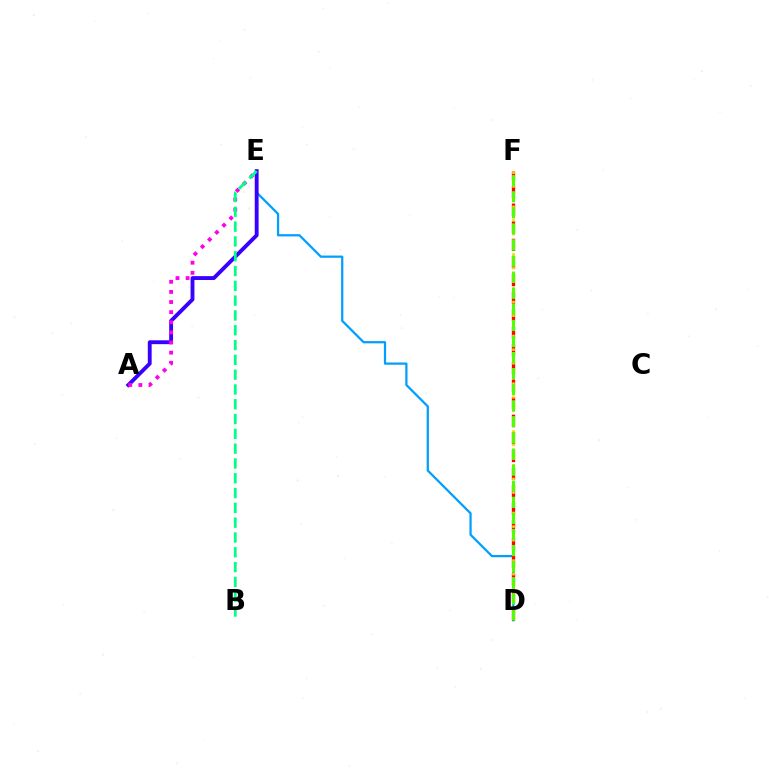{('D', 'E'): [{'color': '#009eff', 'line_style': 'solid', 'thickness': 1.61}], ('D', 'F'): [{'color': '#ff0000', 'line_style': 'dashed', 'thickness': 2.39}, {'color': '#ffd500', 'line_style': 'dotted', 'thickness': 1.85}, {'color': '#4fff00', 'line_style': 'dashed', 'thickness': 2.18}], ('A', 'E'): [{'color': '#3700ff', 'line_style': 'solid', 'thickness': 2.78}, {'color': '#ff00ed', 'line_style': 'dotted', 'thickness': 2.75}], ('B', 'E'): [{'color': '#00ff86', 'line_style': 'dashed', 'thickness': 2.01}]}